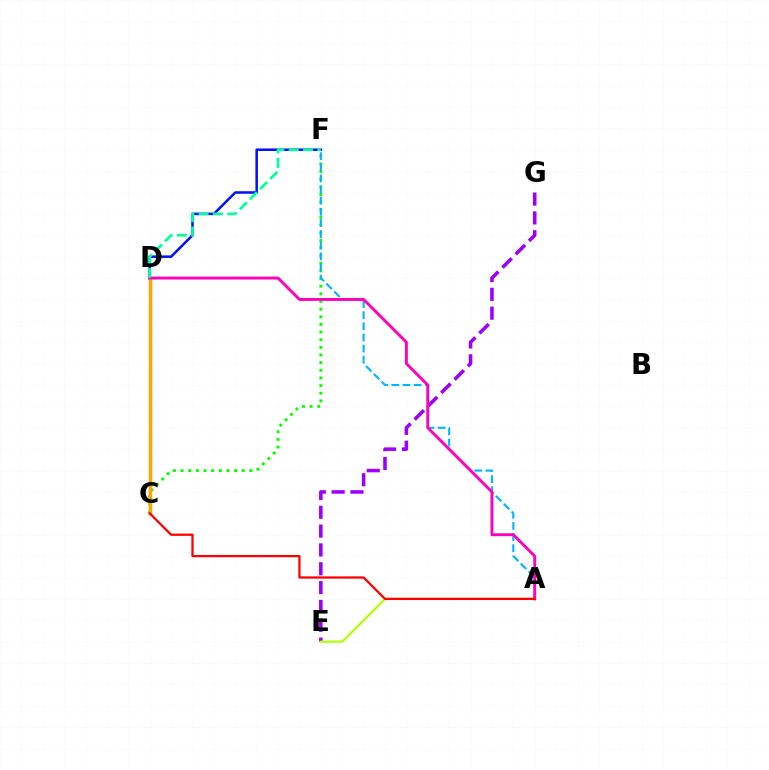{('C', 'F'): [{'color': '#08ff00', 'line_style': 'dotted', 'thickness': 2.08}], ('A', 'F'): [{'color': '#00b5ff', 'line_style': 'dashed', 'thickness': 1.51}], ('D', 'F'): [{'color': '#0010ff', 'line_style': 'solid', 'thickness': 1.82}, {'color': '#00ff9d', 'line_style': 'dashed', 'thickness': 1.95}], ('E', 'G'): [{'color': '#9b00ff', 'line_style': 'dashed', 'thickness': 2.56}], ('A', 'E'): [{'color': '#b3ff00', 'line_style': 'solid', 'thickness': 1.55}], ('C', 'D'): [{'color': '#ffa500', 'line_style': 'solid', 'thickness': 2.51}], ('A', 'D'): [{'color': '#ff00bd', 'line_style': 'solid', 'thickness': 2.09}], ('A', 'C'): [{'color': '#ff0000', 'line_style': 'solid', 'thickness': 1.63}]}